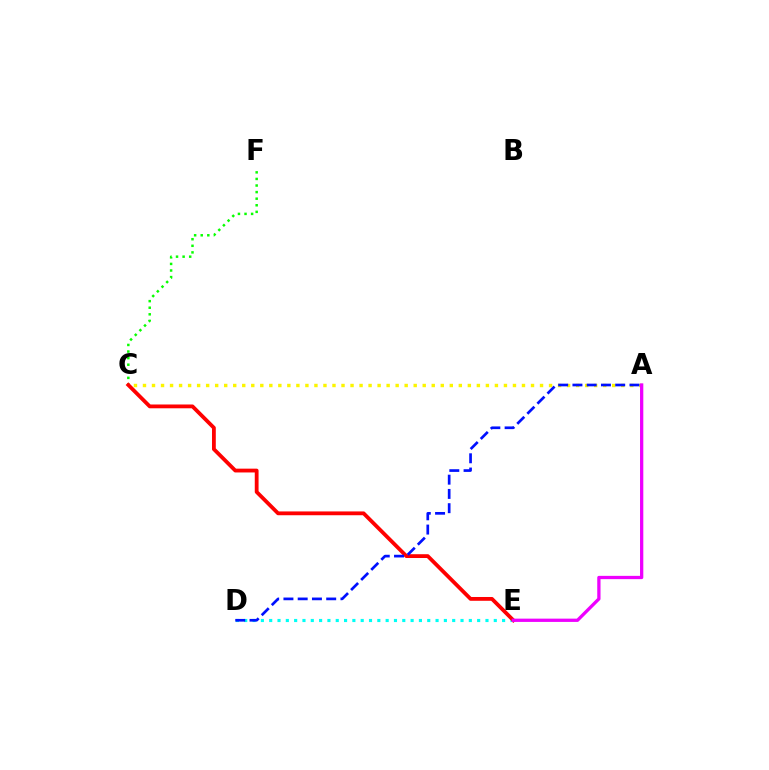{('C', 'F'): [{'color': '#08ff00', 'line_style': 'dotted', 'thickness': 1.79}], ('A', 'C'): [{'color': '#fcf500', 'line_style': 'dotted', 'thickness': 2.45}], ('D', 'E'): [{'color': '#00fff6', 'line_style': 'dotted', 'thickness': 2.26}], ('C', 'E'): [{'color': '#ff0000', 'line_style': 'solid', 'thickness': 2.74}], ('A', 'D'): [{'color': '#0010ff', 'line_style': 'dashed', 'thickness': 1.94}], ('A', 'E'): [{'color': '#ee00ff', 'line_style': 'solid', 'thickness': 2.36}]}